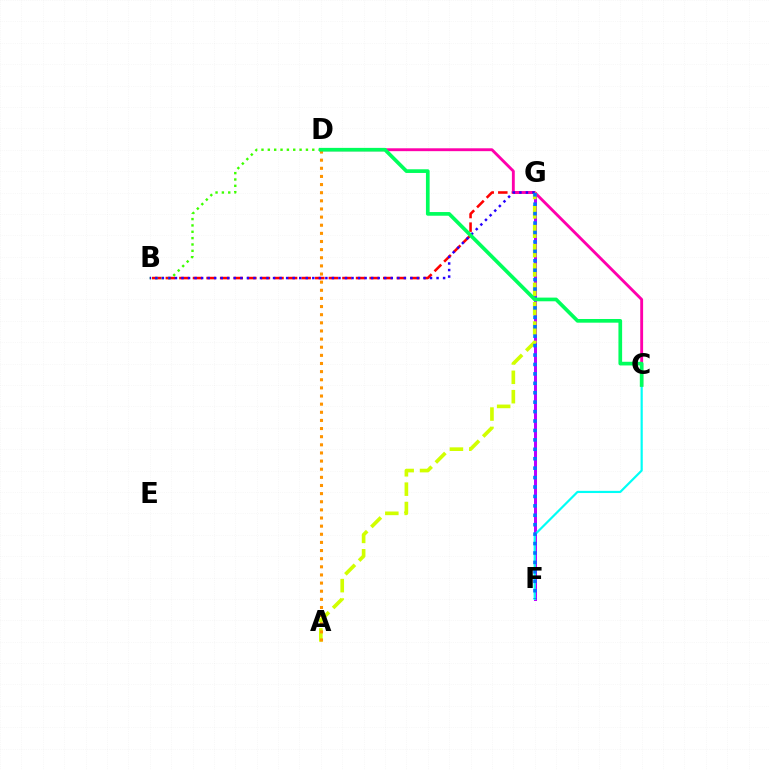{('B', 'G'): [{'color': '#ff0000', 'line_style': 'dashed', 'thickness': 1.85}, {'color': '#2500ff', 'line_style': 'dotted', 'thickness': 1.78}], ('B', 'D'): [{'color': '#3dff00', 'line_style': 'dotted', 'thickness': 1.73}], ('F', 'G'): [{'color': '#b900ff', 'line_style': 'solid', 'thickness': 2.17}, {'color': '#0074ff', 'line_style': 'dotted', 'thickness': 2.56}], ('C', 'D'): [{'color': '#ff00ac', 'line_style': 'solid', 'thickness': 2.06}, {'color': '#00ff5c', 'line_style': 'solid', 'thickness': 2.65}], ('C', 'F'): [{'color': '#00fff6', 'line_style': 'solid', 'thickness': 1.58}], ('A', 'G'): [{'color': '#d1ff00', 'line_style': 'dashed', 'thickness': 2.63}], ('A', 'D'): [{'color': '#ff9400', 'line_style': 'dotted', 'thickness': 2.21}]}